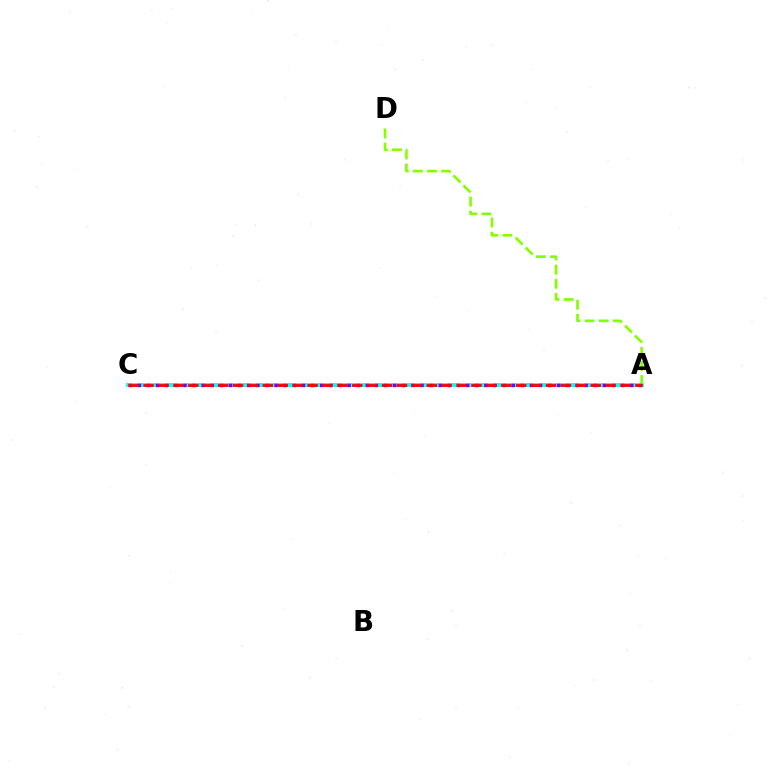{('A', 'C'): [{'color': '#00fff6', 'line_style': 'solid', 'thickness': 2.78}, {'color': '#7200ff', 'line_style': 'dotted', 'thickness': 2.48}, {'color': '#ff0000', 'line_style': 'dashed', 'thickness': 2.02}], ('A', 'D'): [{'color': '#84ff00', 'line_style': 'dashed', 'thickness': 1.92}]}